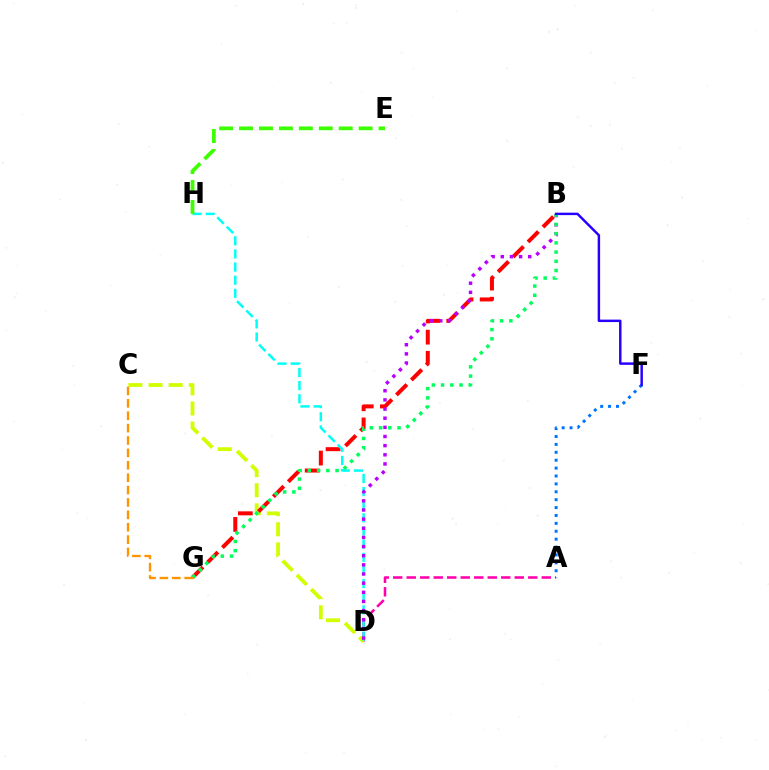{('A', 'D'): [{'color': '#ff00ac', 'line_style': 'dashed', 'thickness': 1.83}], ('C', 'D'): [{'color': '#d1ff00', 'line_style': 'dashed', 'thickness': 2.74}], ('A', 'F'): [{'color': '#0074ff', 'line_style': 'dotted', 'thickness': 2.14}], ('B', 'G'): [{'color': '#ff0000', 'line_style': 'dashed', 'thickness': 2.87}, {'color': '#00ff5c', 'line_style': 'dotted', 'thickness': 2.51}], ('D', 'H'): [{'color': '#00fff6', 'line_style': 'dashed', 'thickness': 1.78}], ('B', 'D'): [{'color': '#b900ff', 'line_style': 'dotted', 'thickness': 2.49}], ('C', 'G'): [{'color': '#ff9400', 'line_style': 'dashed', 'thickness': 1.68}], ('B', 'F'): [{'color': '#2500ff', 'line_style': 'solid', 'thickness': 1.76}], ('E', 'H'): [{'color': '#3dff00', 'line_style': 'dashed', 'thickness': 2.71}]}